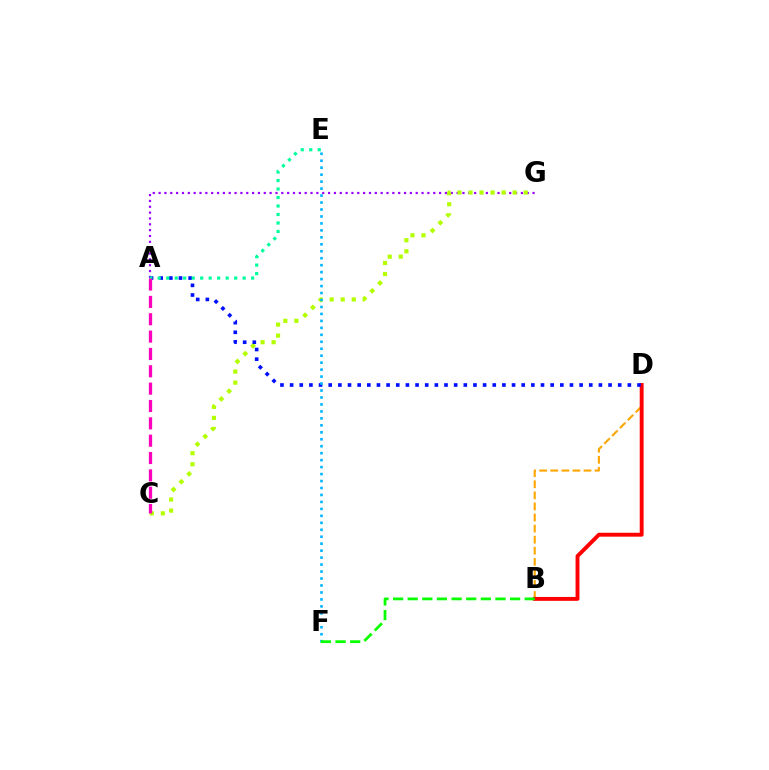{('A', 'G'): [{'color': '#9b00ff', 'line_style': 'dotted', 'thickness': 1.59}], ('C', 'G'): [{'color': '#b3ff00', 'line_style': 'dotted', 'thickness': 3.0}], ('B', 'D'): [{'color': '#ffa500', 'line_style': 'dashed', 'thickness': 1.51}, {'color': '#ff0000', 'line_style': 'solid', 'thickness': 2.8}], ('A', 'D'): [{'color': '#0010ff', 'line_style': 'dotted', 'thickness': 2.62}], ('A', 'E'): [{'color': '#00ff9d', 'line_style': 'dotted', 'thickness': 2.31}], ('E', 'F'): [{'color': '#00b5ff', 'line_style': 'dotted', 'thickness': 1.89}], ('A', 'C'): [{'color': '#ff00bd', 'line_style': 'dashed', 'thickness': 2.36}], ('B', 'F'): [{'color': '#08ff00', 'line_style': 'dashed', 'thickness': 1.99}]}